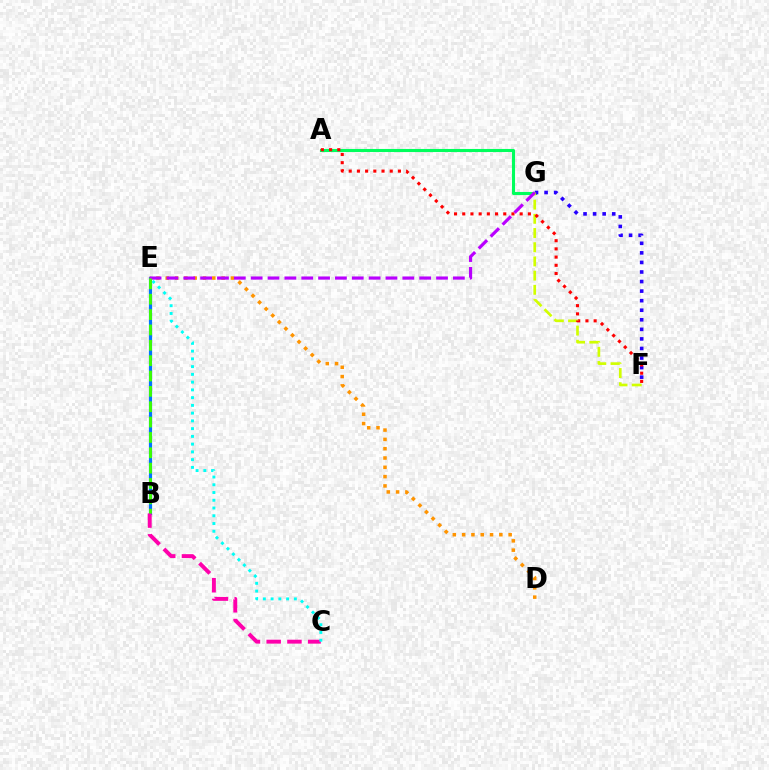{('A', 'G'): [{'color': '#00ff5c', 'line_style': 'solid', 'thickness': 2.22}], ('B', 'E'): [{'color': '#0074ff', 'line_style': 'solid', 'thickness': 2.29}, {'color': '#3dff00', 'line_style': 'dashed', 'thickness': 2.09}], ('F', 'G'): [{'color': '#2500ff', 'line_style': 'dotted', 'thickness': 2.6}, {'color': '#d1ff00', 'line_style': 'dashed', 'thickness': 1.93}], ('B', 'C'): [{'color': '#ff00ac', 'line_style': 'dashed', 'thickness': 2.82}], ('C', 'E'): [{'color': '#00fff6', 'line_style': 'dotted', 'thickness': 2.11}], ('A', 'F'): [{'color': '#ff0000', 'line_style': 'dotted', 'thickness': 2.23}], ('D', 'E'): [{'color': '#ff9400', 'line_style': 'dotted', 'thickness': 2.53}], ('E', 'G'): [{'color': '#b900ff', 'line_style': 'dashed', 'thickness': 2.29}]}